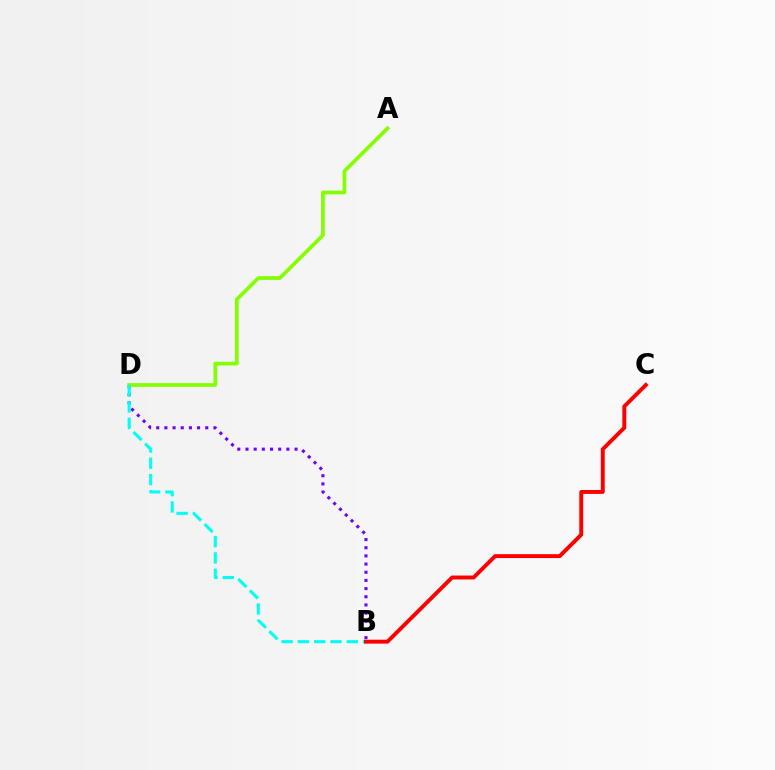{('B', 'D'): [{'color': '#7200ff', 'line_style': 'dotted', 'thickness': 2.22}, {'color': '#00fff6', 'line_style': 'dashed', 'thickness': 2.21}], ('A', 'D'): [{'color': '#84ff00', 'line_style': 'solid', 'thickness': 2.68}], ('B', 'C'): [{'color': '#ff0000', 'line_style': 'solid', 'thickness': 2.82}]}